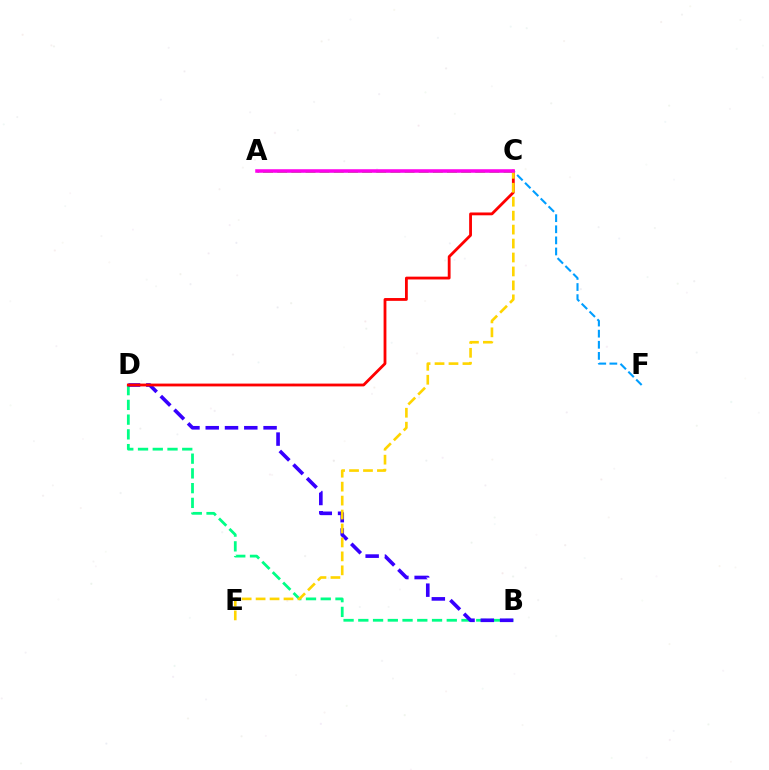{('A', 'F'): [{'color': '#009eff', 'line_style': 'dashed', 'thickness': 1.51}], ('B', 'D'): [{'color': '#00ff86', 'line_style': 'dashed', 'thickness': 2.0}, {'color': '#3700ff', 'line_style': 'dashed', 'thickness': 2.62}], ('A', 'C'): [{'color': '#4fff00', 'line_style': 'dashed', 'thickness': 1.92}, {'color': '#ff00ed', 'line_style': 'solid', 'thickness': 2.54}], ('C', 'D'): [{'color': '#ff0000', 'line_style': 'solid', 'thickness': 2.03}], ('C', 'E'): [{'color': '#ffd500', 'line_style': 'dashed', 'thickness': 1.89}]}